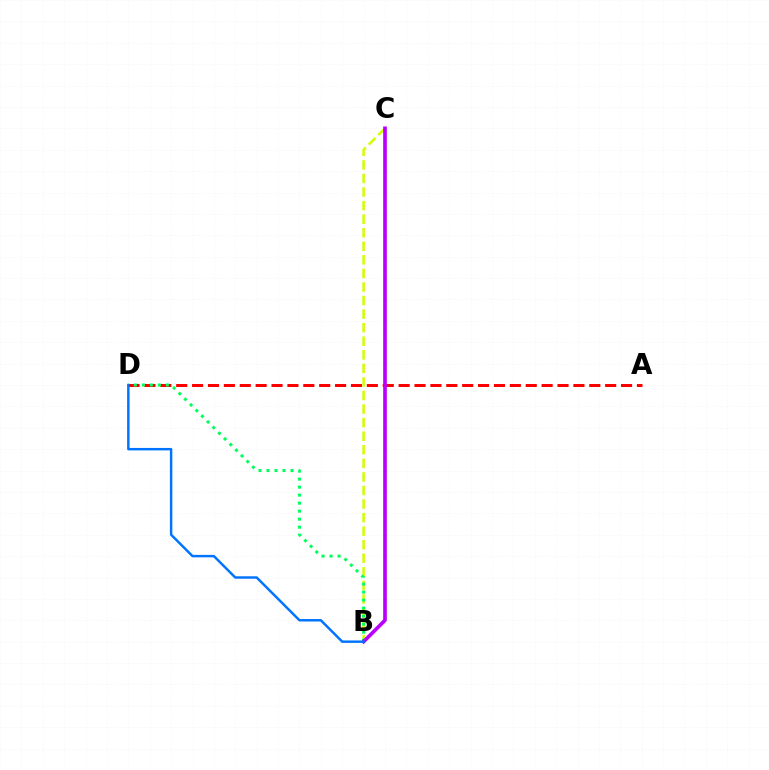{('B', 'C'): [{'color': '#d1ff00', 'line_style': 'dashed', 'thickness': 1.84}, {'color': '#b900ff', 'line_style': 'solid', 'thickness': 2.65}], ('A', 'D'): [{'color': '#ff0000', 'line_style': 'dashed', 'thickness': 2.16}], ('B', 'D'): [{'color': '#00ff5c', 'line_style': 'dotted', 'thickness': 2.17}, {'color': '#0074ff', 'line_style': 'solid', 'thickness': 1.77}]}